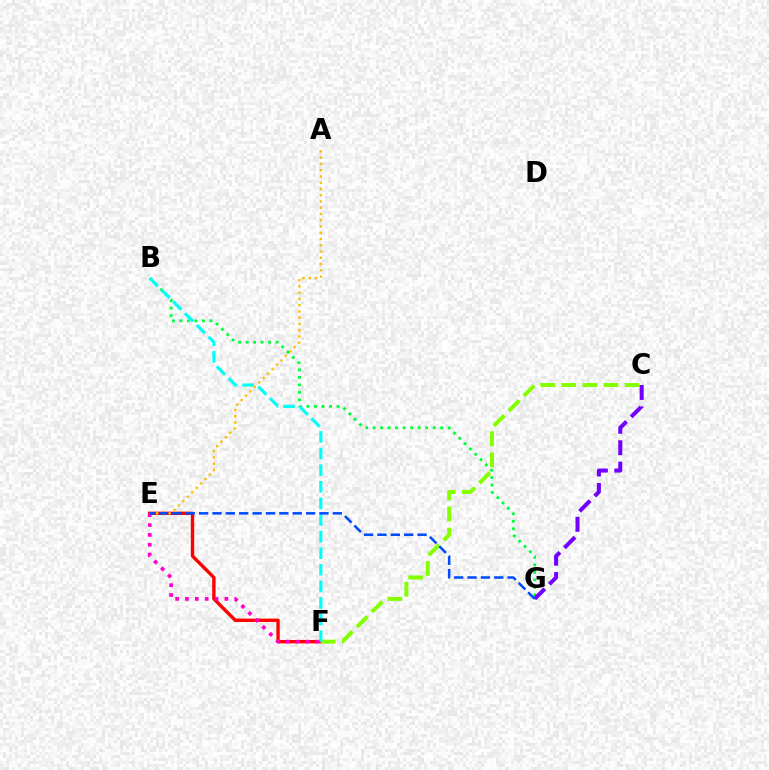{('E', 'F'): [{'color': '#ff0000', 'line_style': 'solid', 'thickness': 2.42}, {'color': '#ff00cf', 'line_style': 'dotted', 'thickness': 2.68}], ('A', 'E'): [{'color': '#ffbd00', 'line_style': 'dotted', 'thickness': 1.7}], ('C', 'F'): [{'color': '#84ff00', 'line_style': 'dashed', 'thickness': 2.87}], ('B', 'G'): [{'color': '#00ff39', 'line_style': 'dotted', 'thickness': 2.04}], ('B', 'F'): [{'color': '#00fff6', 'line_style': 'dashed', 'thickness': 2.26}], ('C', 'G'): [{'color': '#7200ff', 'line_style': 'dashed', 'thickness': 2.9}], ('E', 'G'): [{'color': '#004bff', 'line_style': 'dashed', 'thickness': 1.82}]}